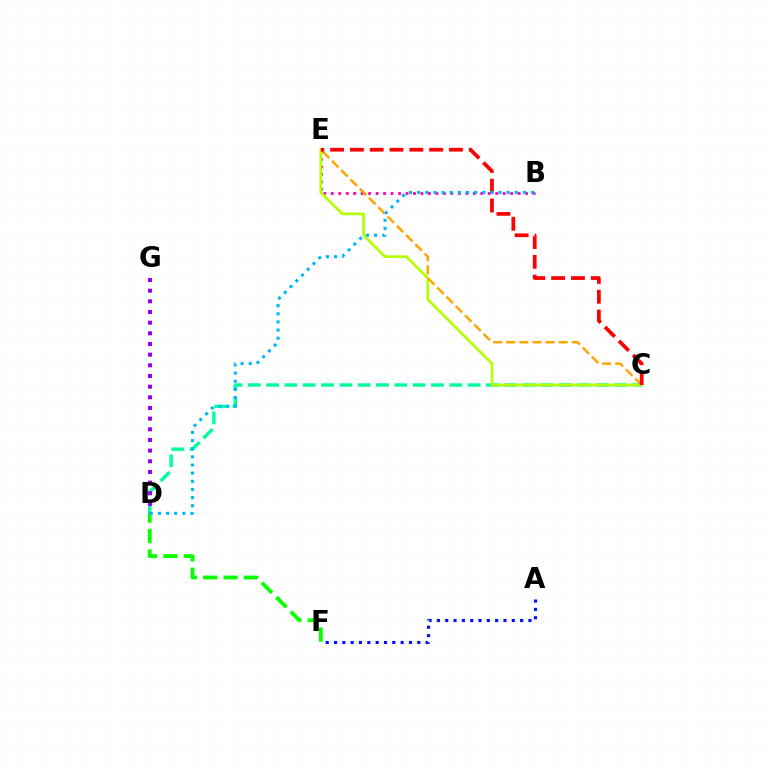{('C', 'D'): [{'color': '#00ff9d', 'line_style': 'dashed', 'thickness': 2.49}], ('B', 'E'): [{'color': '#ff00bd', 'line_style': 'dotted', 'thickness': 2.03}], ('A', 'F'): [{'color': '#0010ff', 'line_style': 'dotted', 'thickness': 2.26}], ('C', 'E'): [{'color': '#b3ff00', 'line_style': 'solid', 'thickness': 1.95}, {'color': '#ffa500', 'line_style': 'dashed', 'thickness': 1.78}, {'color': '#ff0000', 'line_style': 'dashed', 'thickness': 2.69}], ('D', 'G'): [{'color': '#9b00ff', 'line_style': 'dotted', 'thickness': 2.9}], ('D', 'F'): [{'color': '#08ff00', 'line_style': 'dashed', 'thickness': 2.77}], ('B', 'D'): [{'color': '#00b5ff', 'line_style': 'dotted', 'thickness': 2.21}]}